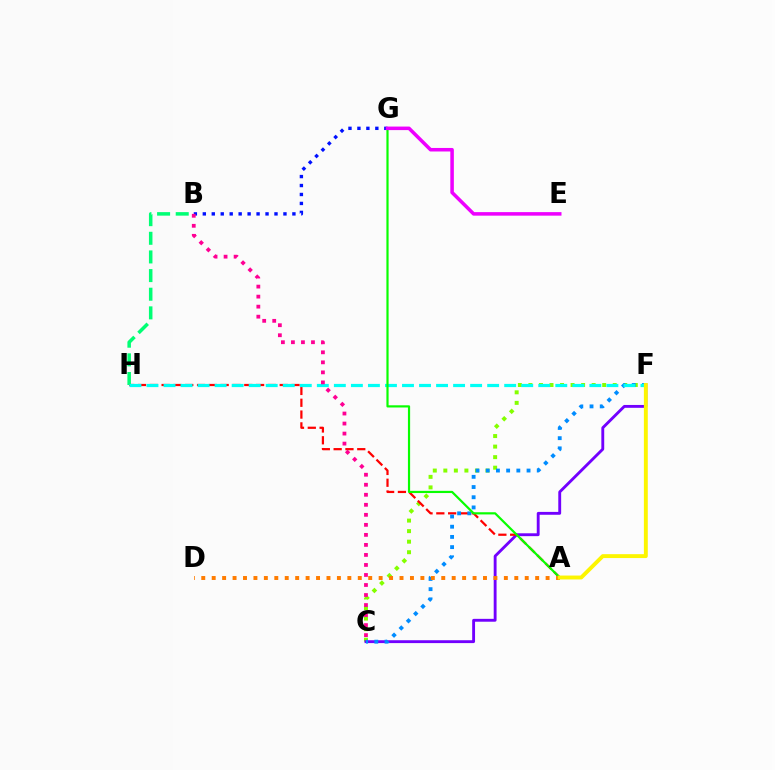{('C', 'F'): [{'color': '#84ff00', 'line_style': 'dotted', 'thickness': 2.86}, {'color': '#7200ff', 'line_style': 'solid', 'thickness': 2.06}, {'color': '#008cff', 'line_style': 'dotted', 'thickness': 2.77}], ('A', 'H'): [{'color': '#ff0000', 'line_style': 'dashed', 'thickness': 1.6}], ('B', 'G'): [{'color': '#0010ff', 'line_style': 'dotted', 'thickness': 2.43}], ('B', 'H'): [{'color': '#00ff74', 'line_style': 'dashed', 'thickness': 2.53}], ('F', 'H'): [{'color': '#00fff6', 'line_style': 'dashed', 'thickness': 2.31}], ('B', 'C'): [{'color': '#ff0094', 'line_style': 'dotted', 'thickness': 2.72}], ('A', 'G'): [{'color': '#08ff00', 'line_style': 'solid', 'thickness': 1.58}], ('E', 'G'): [{'color': '#ee00ff', 'line_style': 'solid', 'thickness': 2.55}], ('A', 'D'): [{'color': '#ff7c00', 'line_style': 'dotted', 'thickness': 2.84}], ('A', 'F'): [{'color': '#fcf500', 'line_style': 'solid', 'thickness': 2.81}]}